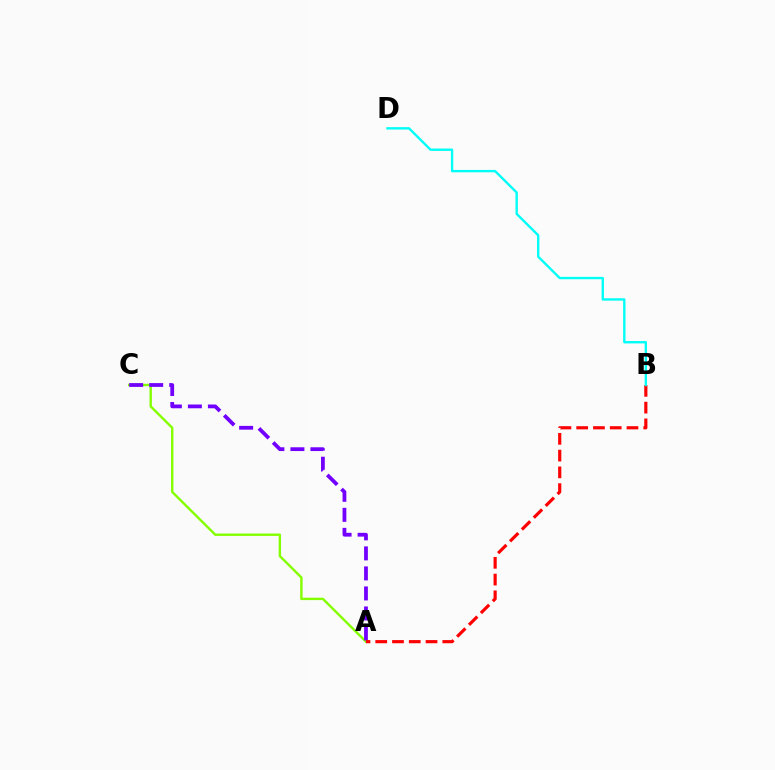{('A', 'C'): [{'color': '#84ff00', 'line_style': 'solid', 'thickness': 1.73}, {'color': '#7200ff', 'line_style': 'dashed', 'thickness': 2.72}], ('A', 'B'): [{'color': '#ff0000', 'line_style': 'dashed', 'thickness': 2.28}], ('B', 'D'): [{'color': '#00fff6', 'line_style': 'solid', 'thickness': 1.71}]}